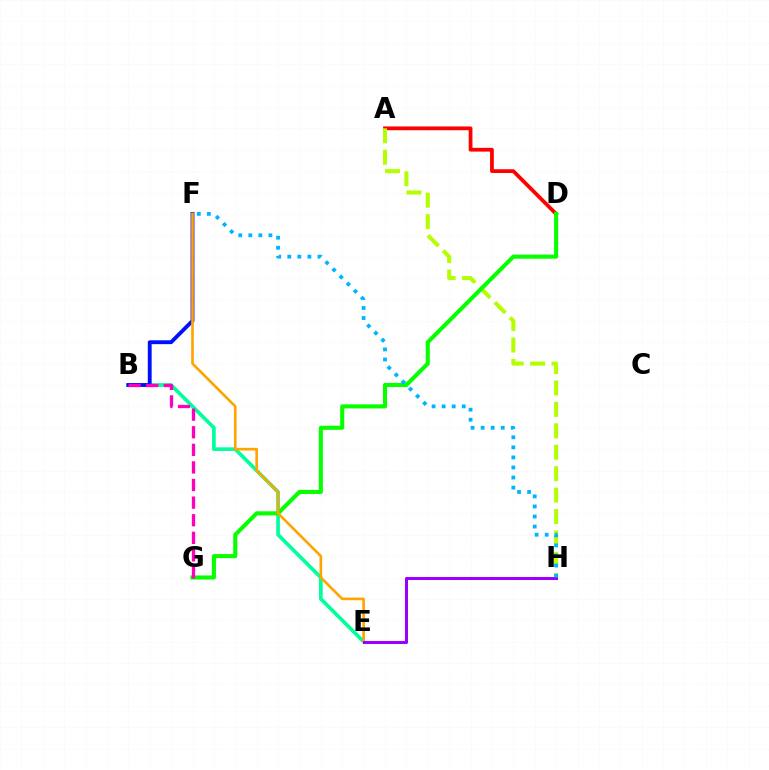{('A', 'D'): [{'color': '#ff0000', 'line_style': 'solid', 'thickness': 2.71}], ('B', 'E'): [{'color': '#00ff9d', 'line_style': 'solid', 'thickness': 2.65}], ('A', 'H'): [{'color': '#b3ff00', 'line_style': 'dashed', 'thickness': 2.91}], ('B', 'F'): [{'color': '#0010ff', 'line_style': 'solid', 'thickness': 2.78}], ('D', 'G'): [{'color': '#08ff00', 'line_style': 'solid', 'thickness': 2.94}], ('E', 'F'): [{'color': '#ffa500', 'line_style': 'solid', 'thickness': 1.91}], ('B', 'G'): [{'color': '#ff00bd', 'line_style': 'dashed', 'thickness': 2.39}], ('E', 'H'): [{'color': '#9b00ff', 'line_style': 'solid', 'thickness': 2.19}], ('F', 'H'): [{'color': '#00b5ff', 'line_style': 'dotted', 'thickness': 2.73}]}